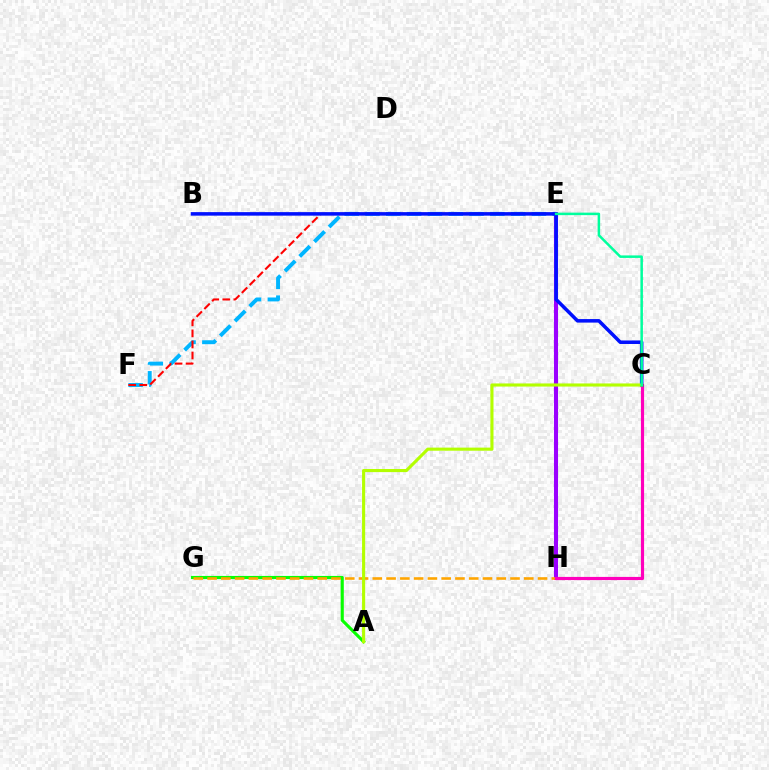{('A', 'G'): [{'color': '#08ff00', 'line_style': 'solid', 'thickness': 2.26}], ('E', 'H'): [{'color': '#9b00ff', 'line_style': 'solid', 'thickness': 2.93}], ('G', 'H'): [{'color': '#ffa500', 'line_style': 'dashed', 'thickness': 1.87}], ('E', 'F'): [{'color': '#00b5ff', 'line_style': 'dashed', 'thickness': 2.83}, {'color': '#ff0000', 'line_style': 'dashed', 'thickness': 1.5}], ('C', 'H'): [{'color': '#ff00bd', 'line_style': 'solid', 'thickness': 2.28}], ('B', 'C'): [{'color': '#0010ff', 'line_style': 'solid', 'thickness': 2.54}], ('A', 'C'): [{'color': '#b3ff00', 'line_style': 'solid', 'thickness': 2.24}], ('C', 'E'): [{'color': '#00ff9d', 'line_style': 'solid', 'thickness': 1.81}]}